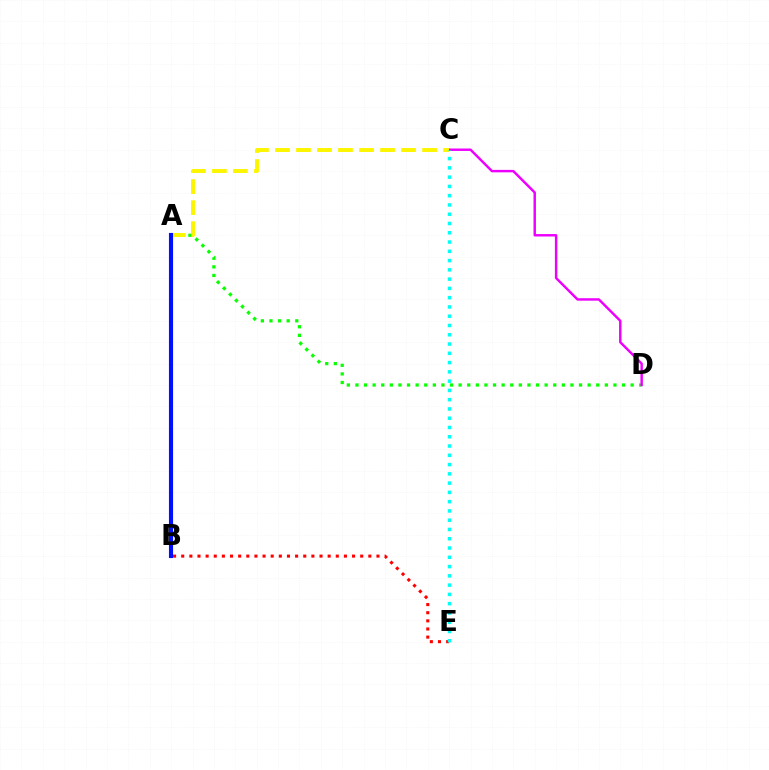{('A', 'D'): [{'color': '#08ff00', 'line_style': 'dotted', 'thickness': 2.34}], ('C', 'D'): [{'color': '#ee00ff', 'line_style': 'solid', 'thickness': 1.76}], ('A', 'C'): [{'color': '#fcf500', 'line_style': 'dashed', 'thickness': 2.85}], ('A', 'B'): [{'color': '#0010ff', 'line_style': 'solid', 'thickness': 2.97}], ('B', 'E'): [{'color': '#ff0000', 'line_style': 'dotted', 'thickness': 2.21}], ('C', 'E'): [{'color': '#00fff6', 'line_style': 'dotted', 'thickness': 2.52}]}